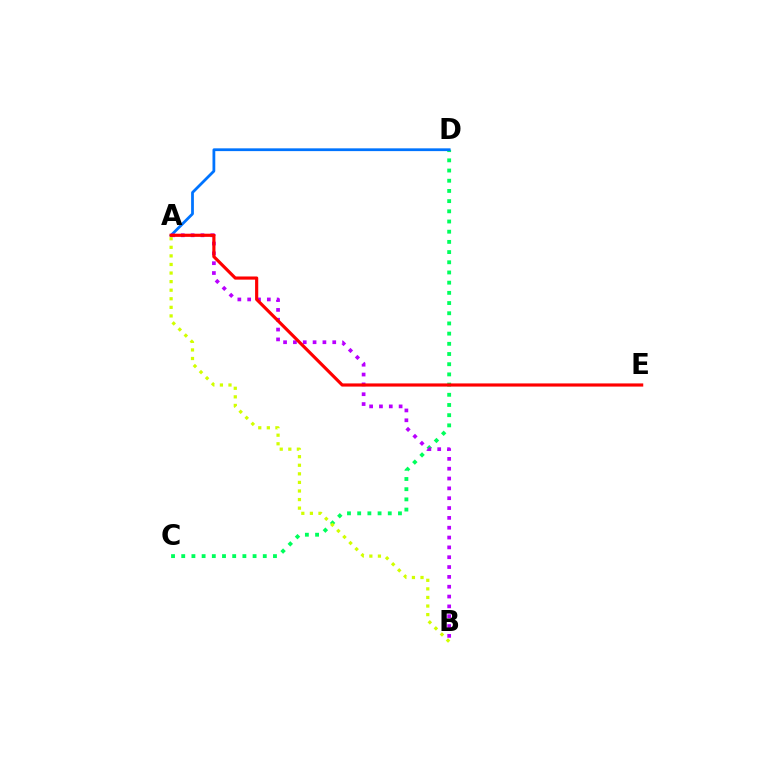{('C', 'D'): [{'color': '#00ff5c', 'line_style': 'dotted', 'thickness': 2.77}], ('A', 'D'): [{'color': '#0074ff', 'line_style': 'solid', 'thickness': 2.0}], ('A', 'B'): [{'color': '#b900ff', 'line_style': 'dotted', 'thickness': 2.67}, {'color': '#d1ff00', 'line_style': 'dotted', 'thickness': 2.33}], ('A', 'E'): [{'color': '#ff0000', 'line_style': 'solid', 'thickness': 2.28}]}